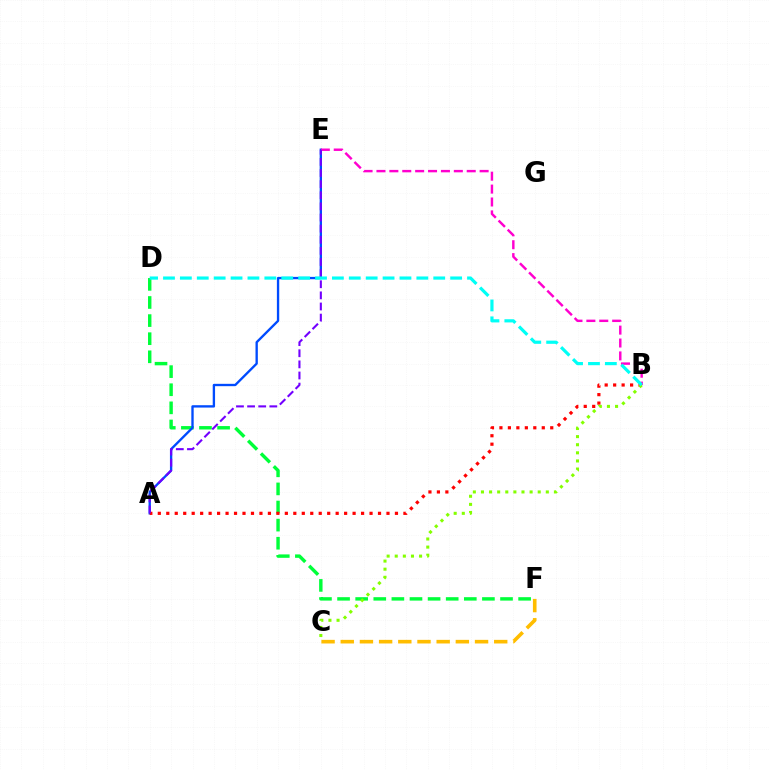{('D', 'F'): [{'color': '#00ff39', 'line_style': 'dashed', 'thickness': 2.46}], ('C', 'F'): [{'color': '#ffbd00', 'line_style': 'dashed', 'thickness': 2.61}], ('A', 'E'): [{'color': '#004bff', 'line_style': 'solid', 'thickness': 1.69}, {'color': '#7200ff', 'line_style': 'dashed', 'thickness': 1.51}], ('A', 'B'): [{'color': '#ff0000', 'line_style': 'dotted', 'thickness': 2.3}], ('B', 'E'): [{'color': '#ff00cf', 'line_style': 'dashed', 'thickness': 1.75}], ('B', 'C'): [{'color': '#84ff00', 'line_style': 'dotted', 'thickness': 2.2}], ('B', 'D'): [{'color': '#00fff6', 'line_style': 'dashed', 'thickness': 2.29}]}